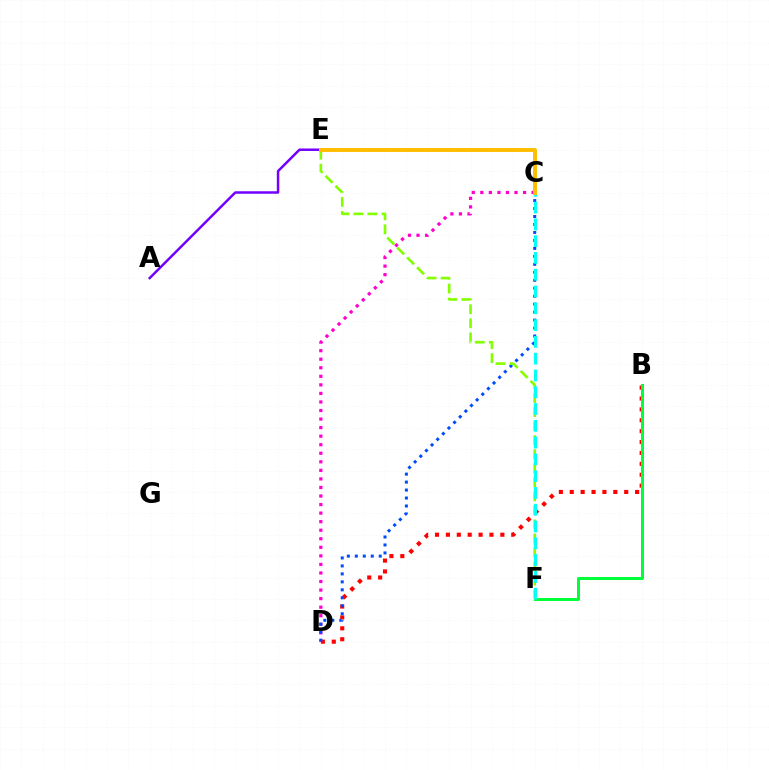{('C', 'D'): [{'color': '#ff00cf', 'line_style': 'dotted', 'thickness': 2.32}, {'color': '#004bff', 'line_style': 'dotted', 'thickness': 2.17}], ('B', 'D'): [{'color': '#ff0000', 'line_style': 'dotted', 'thickness': 2.96}], ('B', 'F'): [{'color': '#00ff39', 'line_style': 'solid', 'thickness': 2.15}], ('E', 'F'): [{'color': '#84ff00', 'line_style': 'dashed', 'thickness': 1.91}], ('C', 'F'): [{'color': '#00fff6', 'line_style': 'dashed', 'thickness': 2.28}], ('A', 'E'): [{'color': '#7200ff', 'line_style': 'solid', 'thickness': 1.8}], ('C', 'E'): [{'color': '#ffbd00', 'line_style': 'solid', 'thickness': 2.84}]}